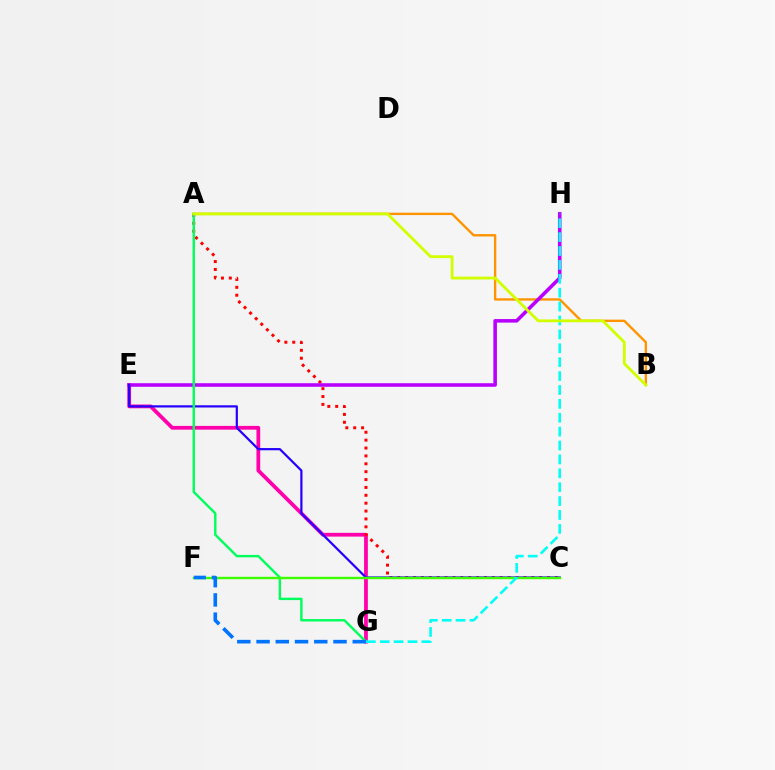{('E', 'G'): [{'color': '#ff00ac', 'line_style': 'solid', 'thickness': 2.71}], ('A', 'B'): [{'color': '#ff9400', 'line_style': 'solid', 'thickness': 1.71}, {'color': '#d1ff00', 'line_style': 'solid', 'thickness': 2.03}], ('A', 'C'): [{'color': '#ff0000', 'line_style': 'dotted', 'thickness': 2.14}], ('E', 'H'): [{'color': '#b900ff', 'line_style': 'solid', 'thickness': 2.57}], ('C', 'E'): [{'color': '#2500ff', 'line_style': 'solid', 'thickness': 1.59}], ('A', 'G'): [{'color': '#00ff5c', 'line_style': 'solid', 'thickness': 1.74}], ('C', 'F'): [{'color': '#3dff00', 'line_style': 'solid', 'thickness': 1.73}], ('F', 'G'): [{'color': '#0074ff', 'line_style': 'dashed', 'thickness': 2.61}], ('G', 'H'): [{'color': '#00fff6', 'line_style': 'dashed', 'thickness': 1.89}]}